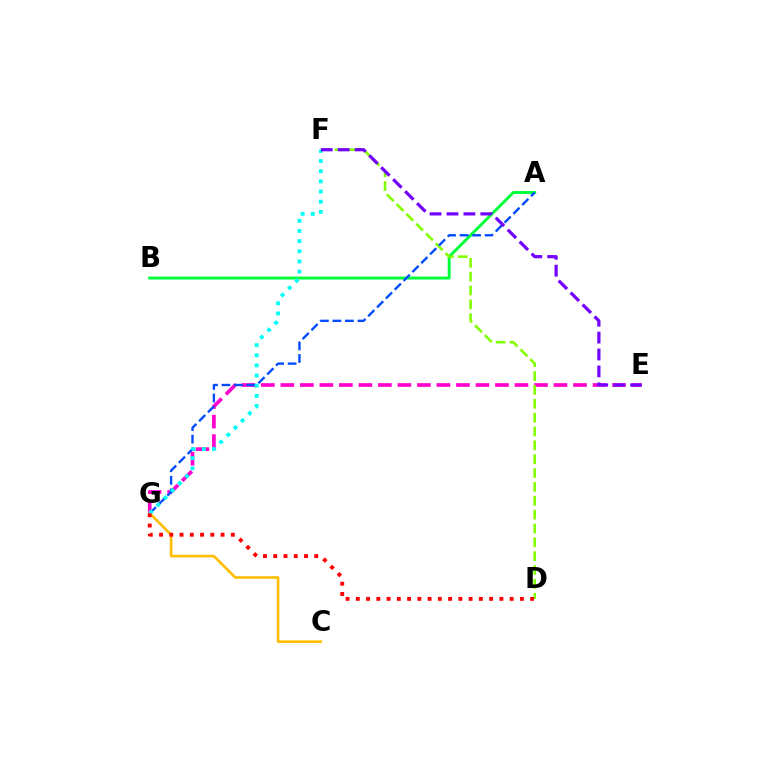{('E', 'G'): [{'color': '#ff00cf', 'line_style': 'dashed', 'thickness': 2.65}], ('A', 'B'): [{'color': '#00ff39', 'line_style': 'solid', 'thickness': 2.11}], ('D', 'F'): [{'color': '#84ff00', 'line_style': 'dashed', 'thickness': 1.88}], ('C', 'G'): [{'color': '#ffbd00', 'line_style': 'solid', 'thickness': 1.89}], ('A', 'G'): [{'color': '#004bff', 'line_style': 'dashed', 'thickness': 1.7}], ('F', 'G'): [{'color': '#00fff6', 'line_style': 'dotted', 'thickness': 2.76}], ('E', 'F'): [{'color': '#7200ff', 'line_style': 'dashed', 'thickness': 2.3}], ('D', 'G'): [{'color': '#ff0000', 'line_style': 'dotted', 'thickness': 2.79}]}